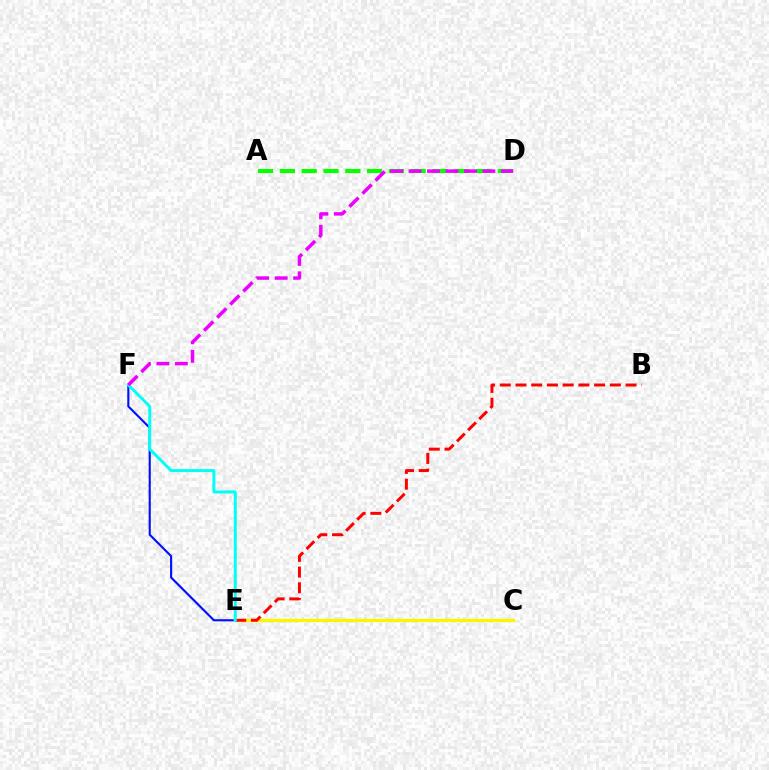{('C', 'F'): [{'color': '#0010ff', 'line_style': 'solid', 'thickness': 1.52}], ('A', 'D'): [{'color': '#08ff00', 'line_style': 'dashed', 'thickness': 2.96}], ('C', 'E'): [{'color': '#fcf500', 'line_style': 'solid', 'thickness': 2.38}], ('B', 'E'): [{'color': '#ff0000', 'line_style': 'dashed', 'thickness': 2.14}], ('E', 'F'): [{'color': '#00fff6', 'line_style': 'solid', 'thickness': 2.13}], ('D', 'F'): [{'color': '#ee00ff', 'line_style': 'dashed', 'thickness': 2.51}]}